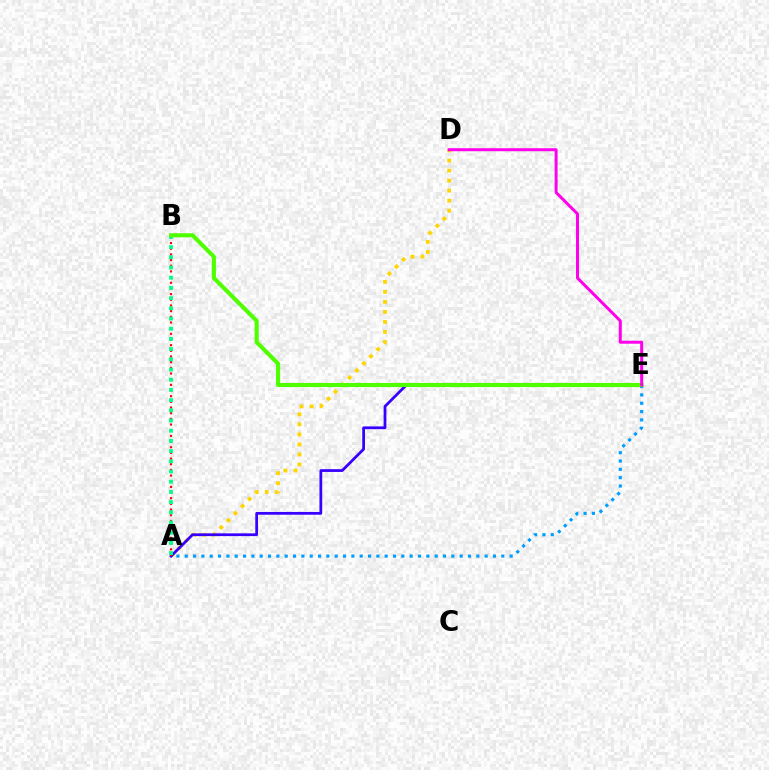{('A', 'D'): [{'color': '#ffd500', 'line_style': 'dotted', 'thickness': 2.72}], ('A', 'E'): [{'color': '#3700ff', 'line_style': 'solid', 'thickness': 1.99}, {'color': '#009eff', 'line_style': 'dotted', 'thickness': 2.26}], ('A', 'B'): [{'color': '#ff0000', 'line_style': 'dotted', 'thickness': 1.54}, {'color': '#00ff86', 'line_style': 'dotted', 'thickness': 2.77}], ('B', 'E'): [{'color': '#4fff00', 'line_style': 'solid', 'thickness': 2.94}], ('D', 'E'): [{'color': '#ff00ed', 'line_style': 'solid', 'thickness': 2.16}]}